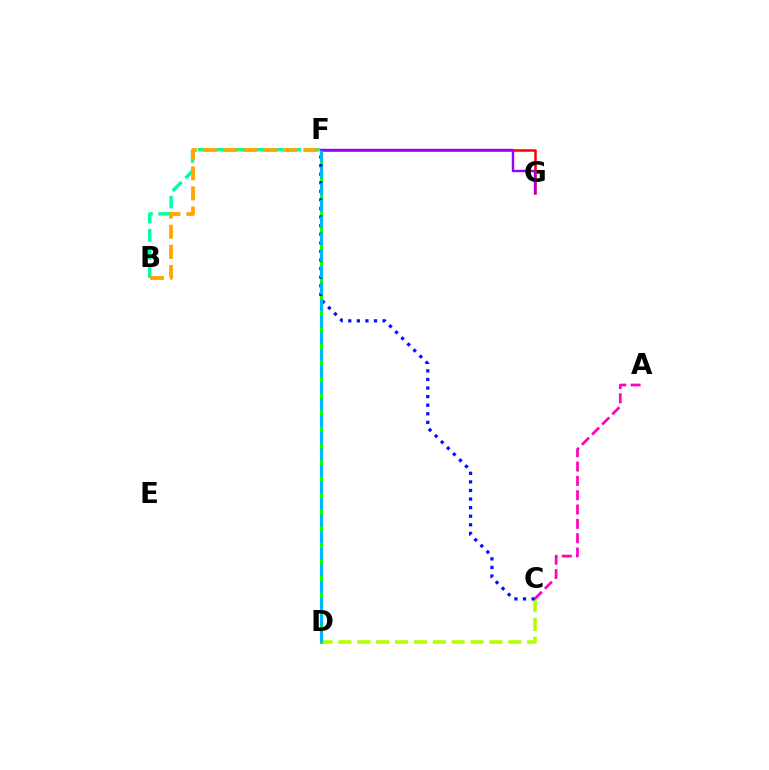{('F', 'G'): [{'color': '#ff0000', 'line_style': 'solid', 'thickness': 1.82}, {'color': '#9b00ff', 'line_style': 'solid', 'thickness': 1.75}], ('C', 'D'): [{'color': '#b3ff00', 'line_style': 'dashed', 'thickness': 2.56}], ('B', 'F'): [{'color': '#00ff9d', 'line_style': 'dashed', 'thickness': 2.47}, {'color': '#ffa500', 'line_style': 'dashed', 'thickness': 2.73}], ('D', 'F'): [{'color': '#08ff00', 'line_style': 'solid', 'thickness': 2.11}, {'color': '#00b5ff', 'line_style': 'dashed', 'thickness': 2.25}], ('A', 'C'): [{'color': '#ff00bd', 'line_style': 'dashed', 'thickness': 1.95}], ('C', 'F'): [{'color': '#0010ff', 'line_style': 'dotted', 'thickness': 2.33}]}